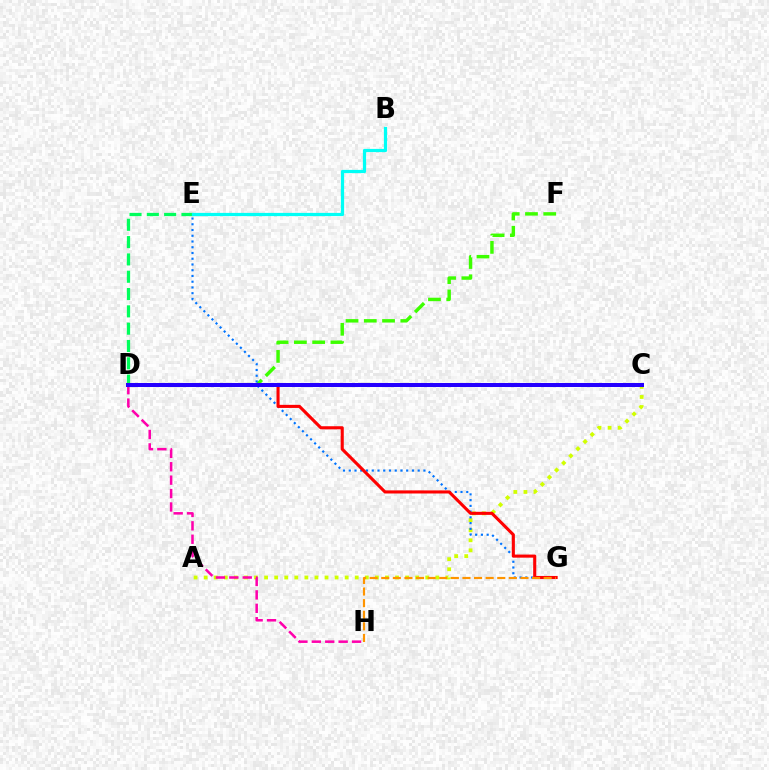{('D', 'F'): [{'color': '#3dff00', 'line_style': 'dashed', 'thickness': 2.48}], ('A', 'C'): [{'color': '#d1ff00', 'line_style': 'dotted', 'thickness': 2.74}], ('D', 'H'): [{'color': '#ff00ac', 'line_style': 'dashed', 'thickness': 1.82}], ('D', 'E'): [{'color': '#00ff5c', 'line_style': 'dashed', 'thickness': 2.35}], ('C', 'D'): [{'color': '#b900ff', 'line_style': 'solid', 'thickness': 1.65}, {'color': '#2500ff', 'line_style': 'solid', 'thickness': 2.89}], ('E', 'G'): [{'color': '#0074ff', 'line_style': 'dotted', 'thickness': 1.56}], ('D', 'G'): [{'color': '#ff0000', 'line_style': 'solid', 'thickness': 2.23}], ('G', 'H'): [{'color': '#ff9400', 'line_style': 'dashed', 'thickness': 1.58}], ('B', 'E'): [{'color': '#00fff6', 'line_style': 'solid', 'thickness': 2.32}]}